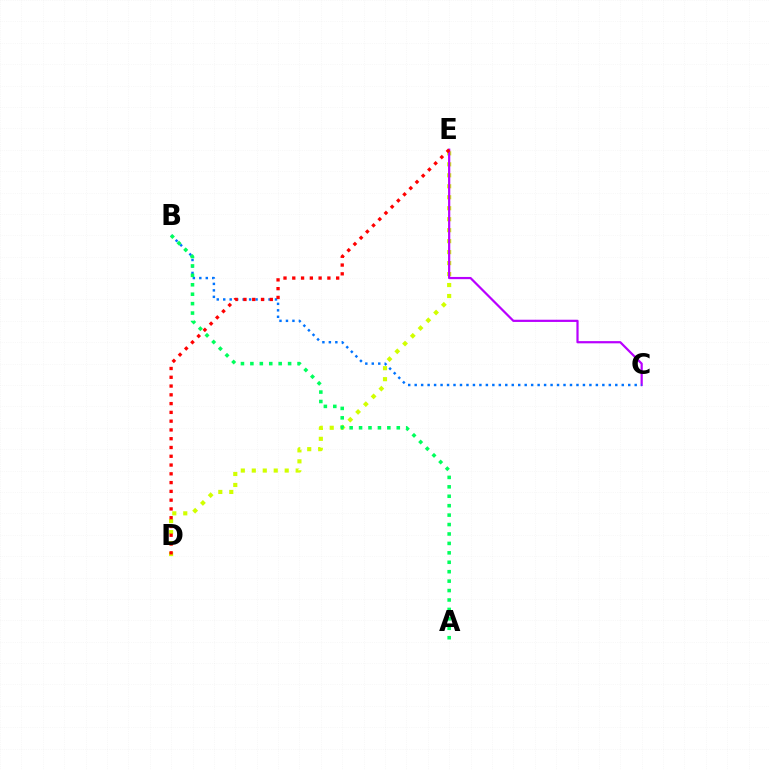{('D', 'E'): [{'color': '#d1ff00', 'line_style': 'dotted', 'thickness': 2.98}, {'color': '#ff0000', 'line_style': 'dotted', 'thickness': 2.38}], ('C', 'E'): [{'color': '#b900ff', 'line_style': 'solid', 'thickness': 1.59}], ('B', 'C'): [{'color': '#0074ff', 'line_style': 'dotted', 'thickness': 1.76}], ('A', 'B'): [{'color': '#00ff5c', 'line_style': 'dotted', 'thickness': 2.56}]}